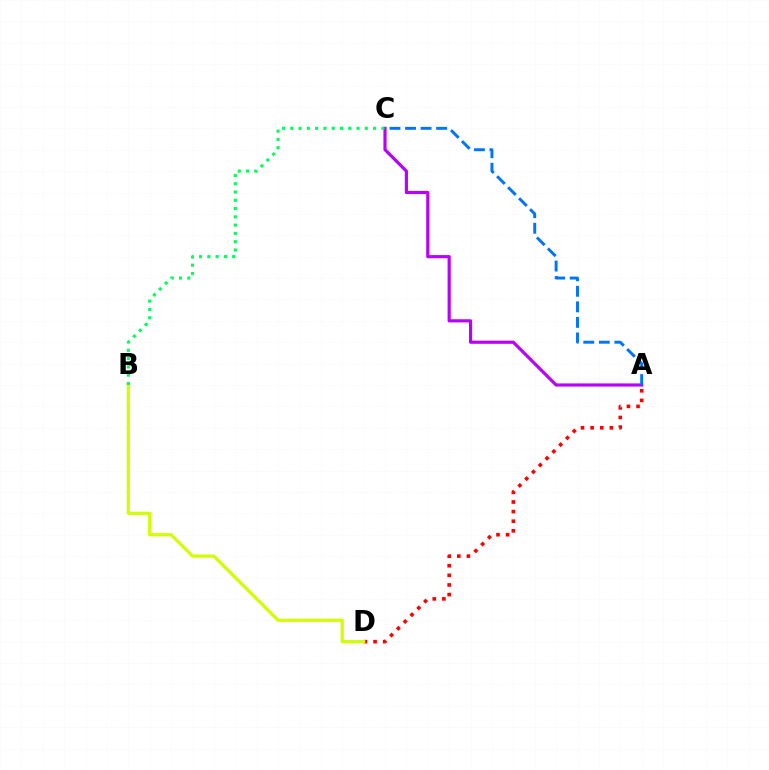{('A', 'D'): [{'color': '#ff0000', 'line_style': 'dotted', 'thickness': 2.61}], ('A', 'C'): [{'color': '#b900ff', 'line_style': 'solid', 'thickness': 2.28}, {'color': '#0074ff', 'line_style': 'dashed', 'thickness': 2.11}], ('B', 'D'): [{'color': '#d1ff00', 'line_style': 'solid', 'thickness': 2.32}], ('B', 'C'): [{'color': '#00ff5c', 'line_style': 'dotted', 'thickness': 2.25}]}